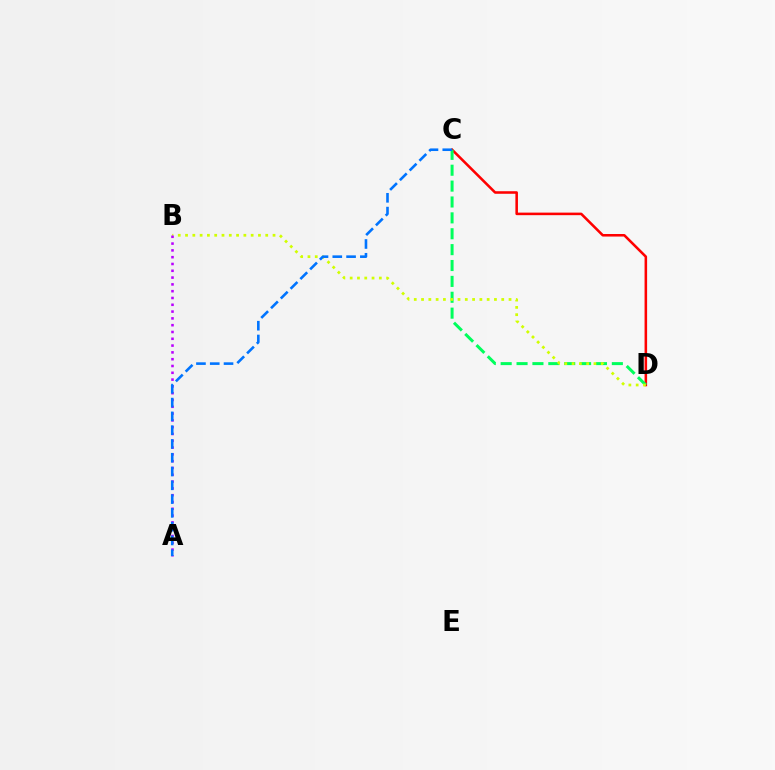{('C', 'D'): [{'color': '#ff0000', 'line_style': 'solid', 'thickness': 1.84}, {'color': '#00ff5c', 'line_style': 'dashed', 'thickness': 2.16}], ('B', 'D'): [{'color': '#d1ff00', 'line_style': 'dotted', 'thickness': 1.98}], ('A', 'B'): [{'color': '#b900ff', 'line_style': 'dotted', 'thickness': 1.85}], ('A', 'C'): [{'color': '#0074ff', 'line_style': 'dashed', 'thickness': 1.87}]}